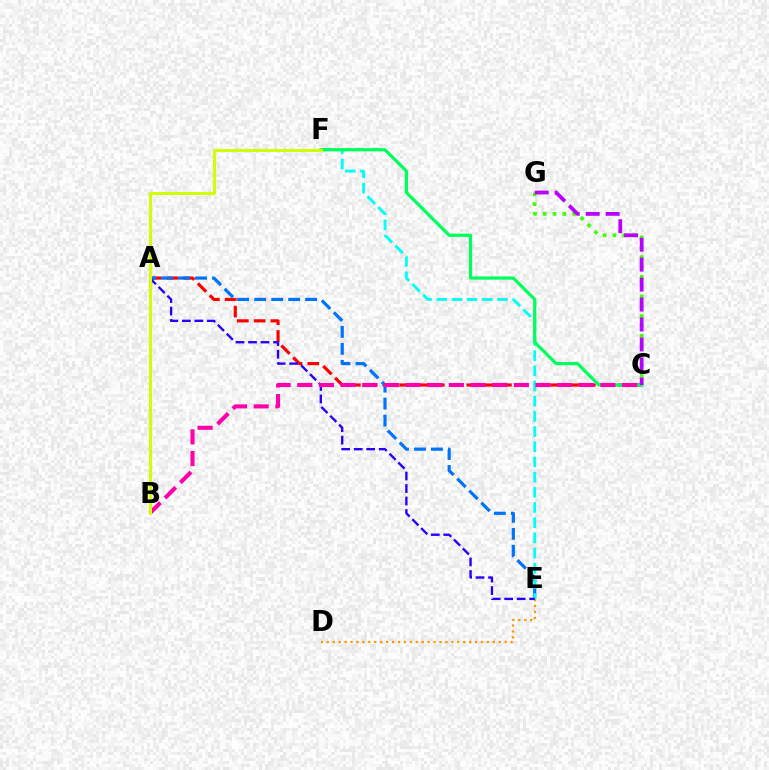{('A', 'C'): [{'color': '#ff0000', 'line_style': 'dashed', 'thickness': 2.28}], ('C', 'G'): [{'color': '#3dff00', 'line_style': 'dotted', 'thickness': 2.67}, {'color': '#b900ff', 'line_style': 'dashed', 'thickness': 2.71}], ('A', 'E'): [{'color': '#0074ff', 'line_style': 'dashed', 'thickness': 2.31}, {'color': '#2500ff', 'line_style': 'dashed', 'thickness': 1.7}], ('D', 'E'): [{'color': '#ff9400', 'line_style': 'dotted', 'thickness': 1.61}], ('E', 'F'): [{'color': '#00fff6', 'line_style': 'dashed', 'thickness': 2.06}], ('C', 'F'): [{'color': '#00ff5c', 'line_style': 'solid', 'thickness': 2.32}], ('B', 'C'): [{'color': '#ff00ac', 'line_style': 'dashed', 'thickness': 2.94}], ('B', 'F'): [{'color': '#d1ff00', 'line_style': 'solid', 'thickness': 2.19}]}